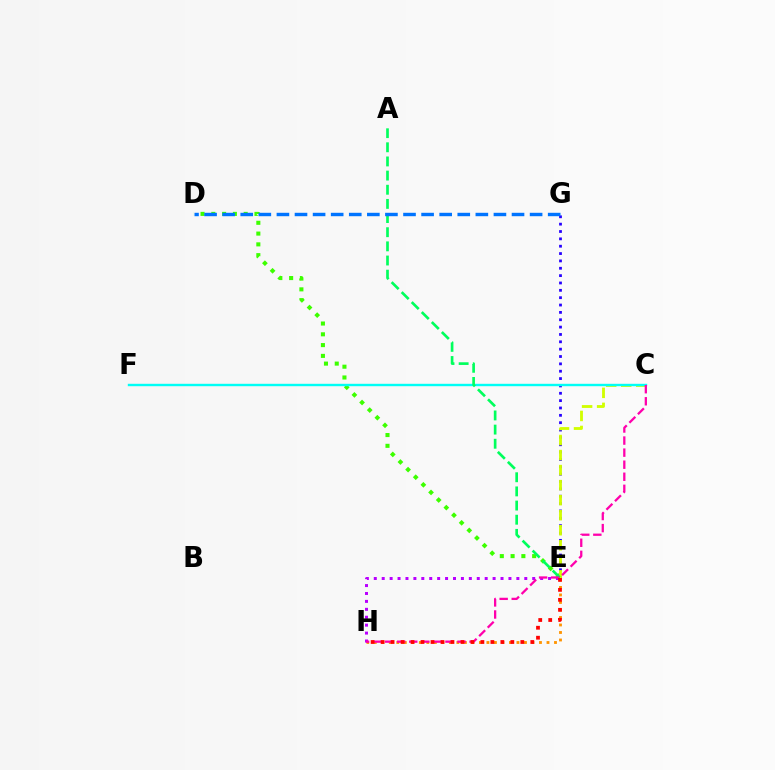{('D', 'E'): [{'color': '#3dff00', 'line_style': 'dotted', 'thickness': 2.93}], ('E', 'H'): [{'color': '#ff9400', 'line_style': 'dotted', 'thickness': 2.04}, {'color': '#b900ff', 'line_style': 'dotted', 'thickness': 2.15}, {'color': '#ff0000', 'line_style': 'dotted', 'thickness': 2.71}], ('E', 'G'): [{'color': '#2500ff', 'line_style': 'dotted', 'thickness': 2.0}], ('C', 'E'): [{'color': '#d1ff00', 'line_style': 'dashed', 'thickness': 2.04}], ('C', 'F'): [{'color': '#00fff6', 'line_style': 'solid', 'thickness': 1.73}], ('A', 'E'): [{'color': '#00ff5c', 'line_style': 'dashed', 'thickness': 1.92}], ('D', 'G'): [{'color': '#0074ff', 'line_style': 'dashed', 'thickness': 2.46}], ('C', 'H'): [{'color': '#ff00ac', 'line_style': 'dashed', 'thickness': 1.64}]}